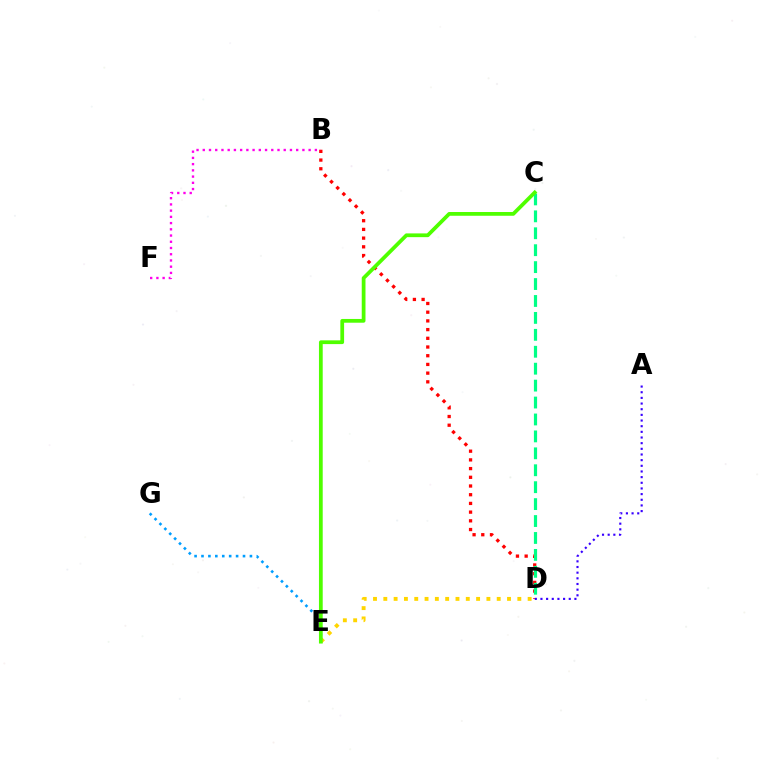{('E', 'G'): [{'color': '#009eff', 'line_style': 'dotted', 'thickness': 1.88}], ('B', 'D'): [{'color': '#ff0000', 'line_style': 'dotted', 'thickness': 2.37}], ('B', 'F'): [{'color': '#ff00ed', 'line_style': 'dotted', 'thickness': 1.69}], ('D', 'E'): [{'color': '#ffd500', 'line_style': 'dotted', 'thickness': 2.8}], ('A', 'D'): [{'color': '#3700ff', 'line_style': 'dotted', 'thickness': 1.54}], ('C', 'D'): [{'color': '#00ff86', 'line_style': 'dashed', 'thickness': 2.3}], ('C', 'E'): [{'color': '#4fff00', 'line_style': 'solid', 'thickness': 2.7}]}